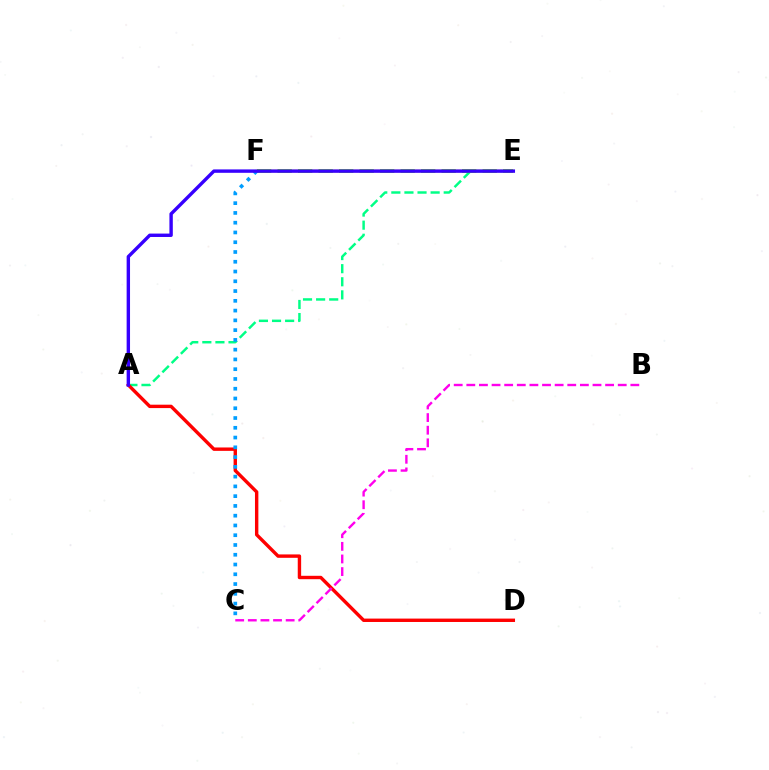{('A', 'E'): [{'color': '#00ff86', 'line_style': 'dashed', 'thickness': 1.78}, {'color': '#3700ff', 'line_style': 'solid', 'thickness': 2.44}], ('A', 'D'): [{'color': '#ff0000', 'line_style': 'solid', 'thickness': 2.44}], ('E', 'F'): [{'color': '#4fff00', 'line_style': 'dashed', 'thickness': 2.79}, {'color': '#ffd500', 'line_style': 'solid', 'thickness': 1.77}], ('B', 'C'): [{'color': '#ff00ed', 'line_style': 'dashed', 'thickness': 1.71}], ('C', 'F'): [{'color': '#009eff', 'line_style': 'dotted', 'thickness': 2.65}]}